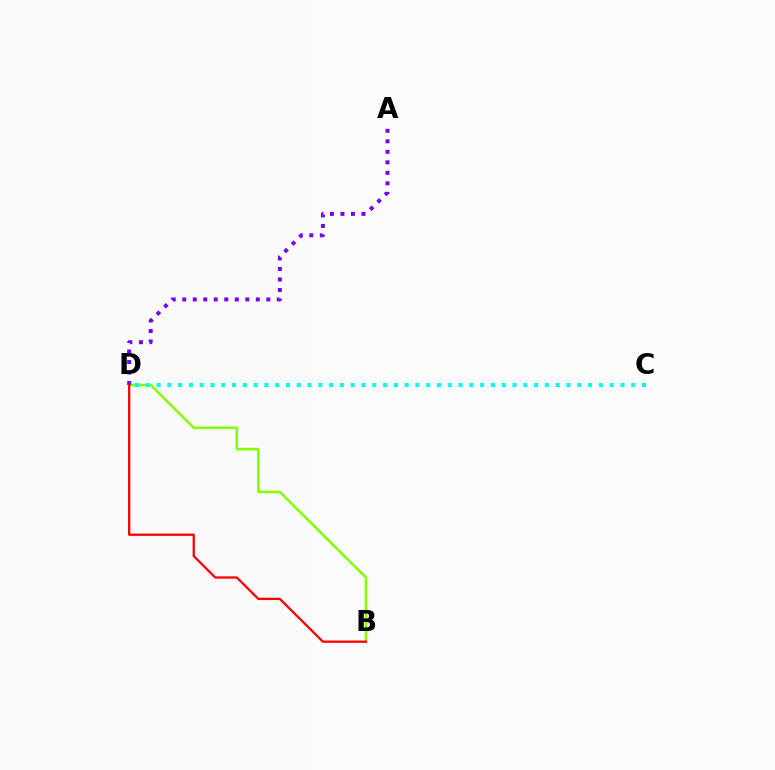{('B', 'D'): [{'color': '#84ff00', 'line_style': 'solid', 'thickness': 1.85}, {'color': '#ff0000', 'line_style': 'solid', 'thickness': 1.65}], ('A', 'D'): [{'color': '#7200ff', 'line_style': 'dotted', 'thickness': 2.85}], ('C', 'D'): [{'color': '#00fff6', 'line_style': 'dotted', 'thickness': 2.93}]}